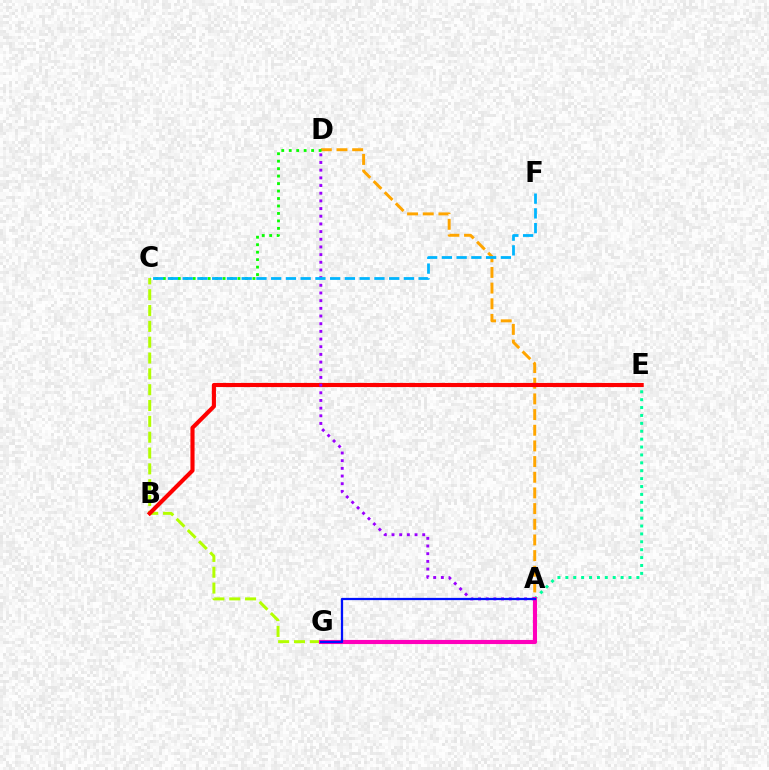{('C', 'G'): [{'color': '#b3ff00', 'line_style': 'dashed', 'thickness': 2.15}], ('A', 'E'): [{'color': '#00ff9d', 'line_style': 'dotted', 'thickness': 2.15}], ('A', 'D'): [{'color': '#ffa500', 'line_style': 'dashed', 'thickness': 2.13}, {'color': '#9b00ff', 'line_style': 'dotted', 'thickness': 2.09}], ('B', 'E'): [{'color': '#ff0000', 'line_style': 'solid', 'thickness': 2.96}], ('A', 'G'): [{'color': '#ff00bd', 'line_style': 'solid', 'thickness': 2.96}, {'color': '#0010ff', 'line_style': 'solid', 'thickness': 1.61}], ('C', 'D'): [{'color': '#08ff00', 'line_style': 'dotted', 'thickness': 2.03}], ('C', 'F'): [{'color': '#00b5ff', 'line_style': 'dashed', 'thickness': 2.0}]}